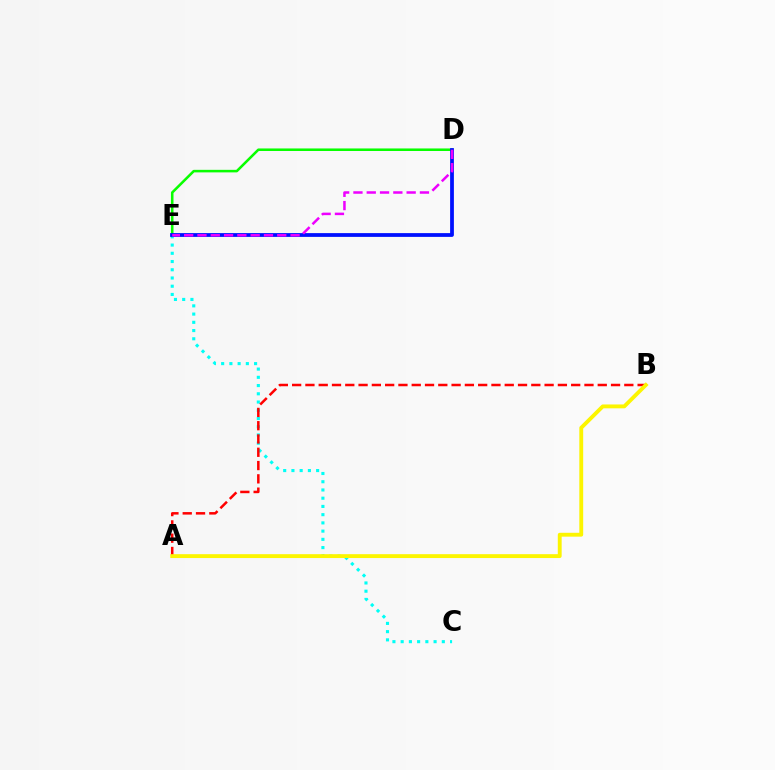{('C', 'E'): [{'color': '#00fff6', 'line_style': 'dotted', 'thickness': 2.24}], ('A', 'B'): [{'color': '#ff0000', 'line_style': 'dashed', 'thickness': 1.81}, {'color': '#fcf500', 'line_style': 'solid', 'thickness': 2.78}], ('D', 'E'): [{'color': '#08ff00', 'line_style': 'solid', 'thickness': 1.83}, {'color': '#0010ff', 'line_style': 'solid', 'thickness': 2.71}, {'color': '#ee00ff', 'line_style': 'dashed', 'thickness': 1.81}]}